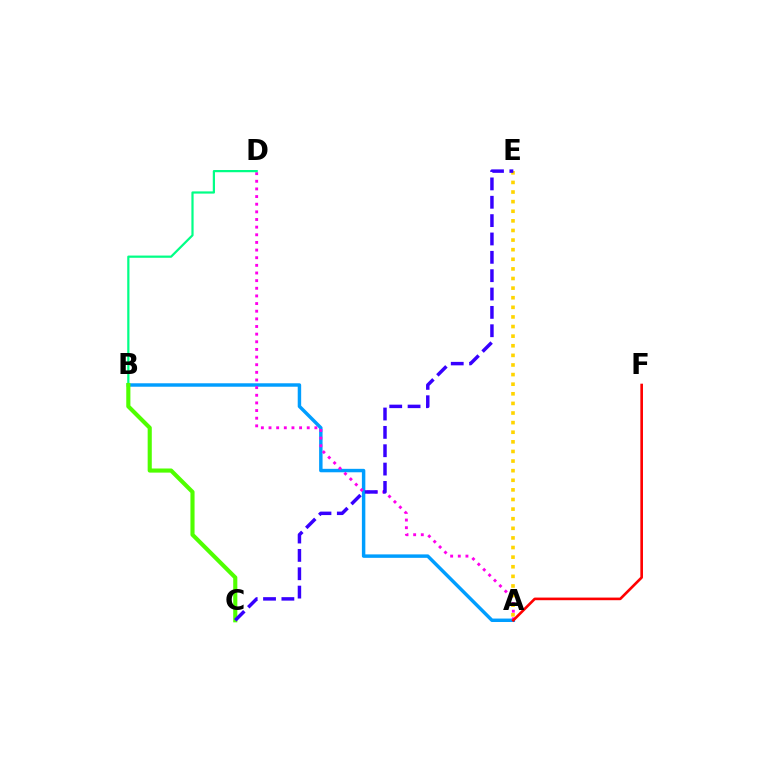{('A', 'B'): [{'color': '#009eff', 'line_style': 'solid', 'thickness': 2.48}], ('A', 'D'): [{'color': '#ff00ed', 'line_style': 'dotted', 'thickness': 2.08}], ('A', 'E'): [{'color': '#ffd500', 'line_style': 'dotted', 'thickness': 2.61}], ('B', 'D'): [{'color': '#00ff86', 'line_style': 'solid', 'thickness': 1.6}], ('B', 'C'): [{'color': '#4fff00', 'line_style': 'solid', 'thickness': 2.97}], ('A', 'F'): [{'color': '#ff0000', 'line_style': 'solid', 'thickness': 1.89}], ('C', 'E'): [{'color': '#3700ff', 'line_style': 'dashed', 'thickness': 2.49}]}